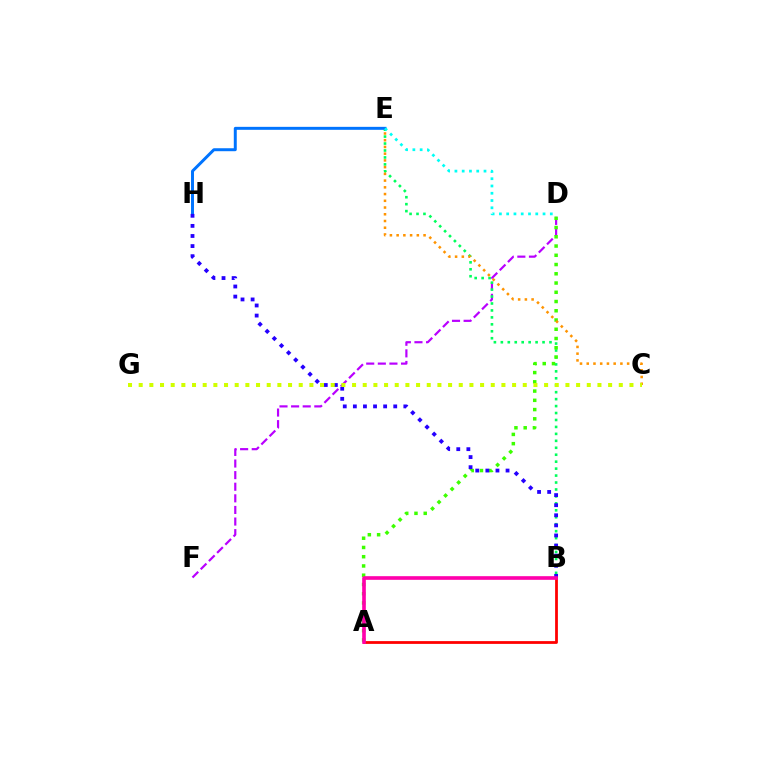{('D', 'F'): [{'color': '#b900ff', 'line_style': 'dashed', 'thickness': 1.58}], ('B', 'E'): [{'color': '#00ff5c', 'line_style': 'dotted', 'thickness': 1.89}], ('E', 'H'): [{'color': '#0074ff', 'line_style': 'solid', 'thickness': 2.14}], ('A', 'B'): [{'color': '#ff0000', 'line_style': 'solid', 'thickness': 2.0}, {'color': '#ff00ac', 'line_style': 'solid', 'thickness': 2.63}], ('A', 'D'): [{'color': '#3dff00', 'line_style': 'dotted', 'thickness': 2.51}], ('B', 'H'): [{'color': '#2500ff', 'line_style': 'dotted', 'thickness': 2.74}], ('C', 'E'): [{'color': '#ff9400', 'line_style': 'dotted', 'thickness': 1.83}], ('C', 'G'): [{'color': '#d1ff00', 'line_style': 'dotted', 'thickness': 2.9}], ('D', 'E'): [{'color': '#00fff6', 'line_style': 'dotted', 'thickness': 1.98}]}